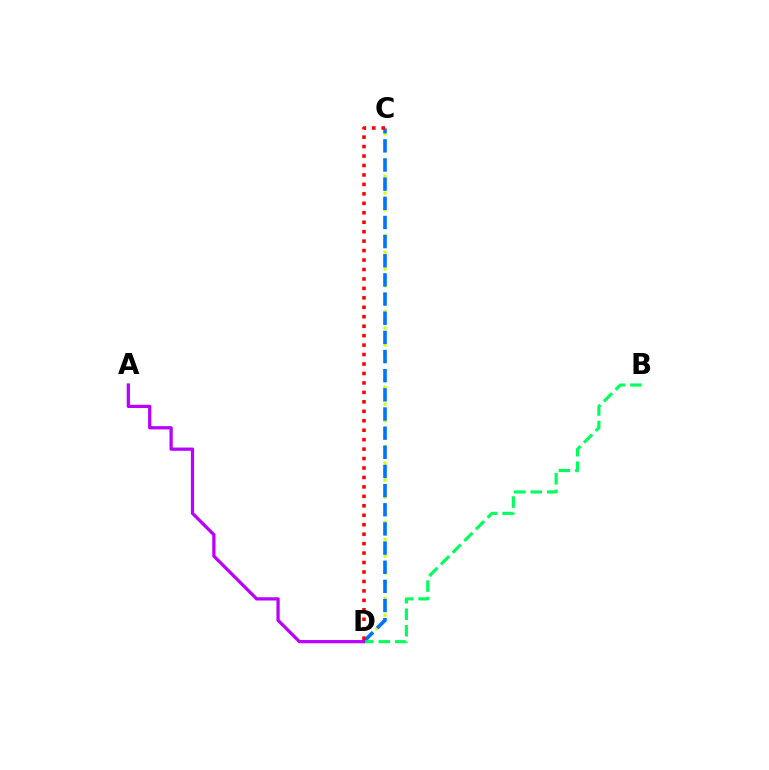{('C', 'D'): [{'color': '#d1ff00', 'line_style': 'dotted', 'thickness': 2.29}, {'color': '#0074ff', 'line_style': 'dashed', 'thickness': 2.6}, {'color': '#ff0000', 'line_style': 'dotted', 'thickness': 2.57}], ('B', 'D'): [{'color': '#00ff5c', 'line_style': 'dashed', 'thickness': 2.24}], ('A', 'D'): [{'color': '#b900ff', 'line_style': 'solid', 'thickness': 2.34}]}